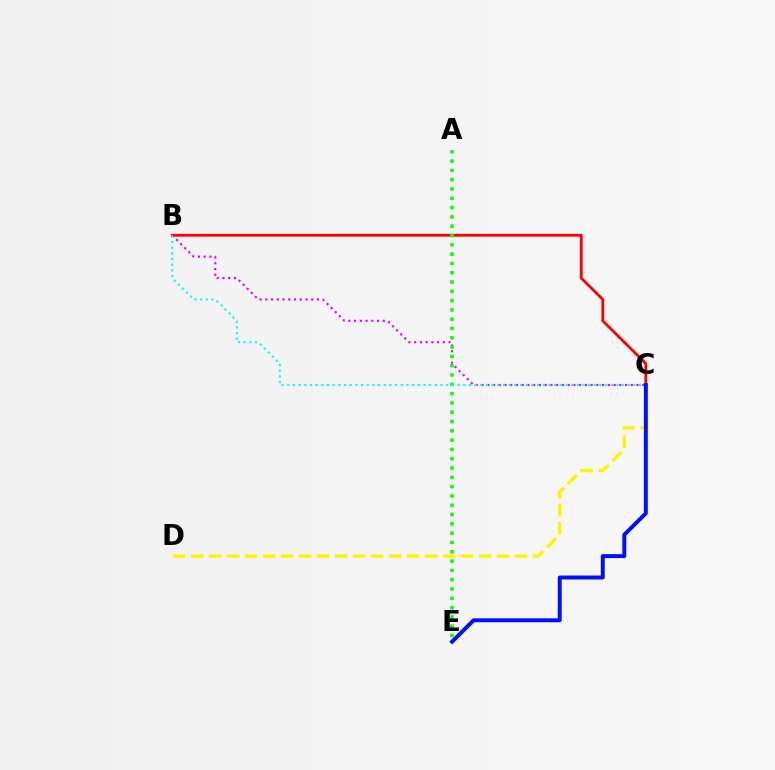{('C', 'D'): [{'color': '#fcf500', 'line_style': 'dashed', 'thickness': 2.44}], ('B', 'C'): [{'color': '#ee00ff', 'line_style': 'dotted', 'thickness': 1.56}, {'color': '#ff0000', 'line_style': 'solid', 'thickness': 2.02}, {'color': '#00fff6', 'line_style': 'dotted', 'thickness': 1.54}], ('A', 'E'): [{'color': '#08ff00', 'line_style': 'dotted', 'thickness': 2.53}], ('C', 'E'): [{'color': '#0010ff', 'line_style': 'solid', 'thickness': 2.84}]}